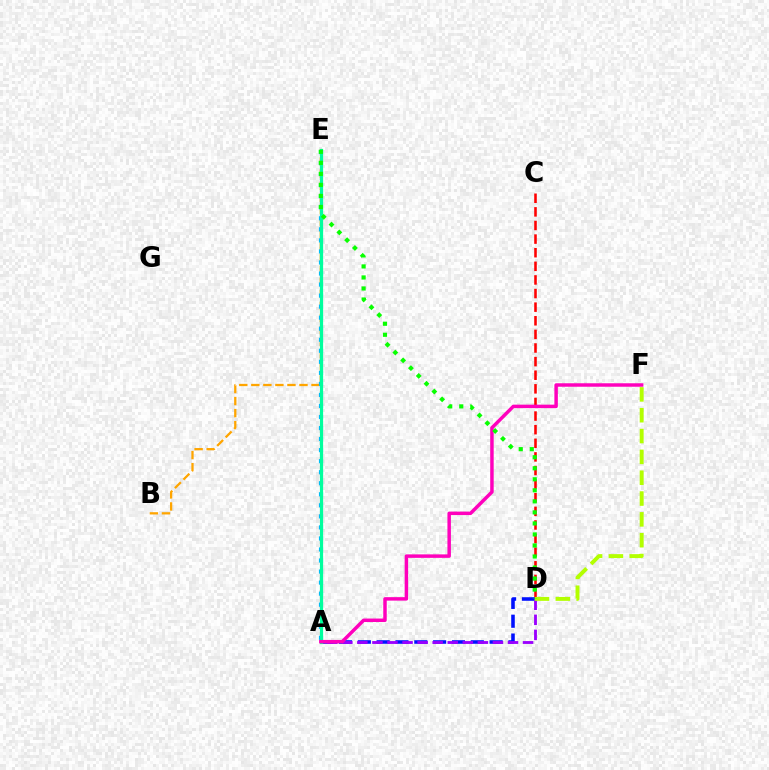{('C', 'D'): [{'color': '#ff0000', 'line_style': 'dashed', 'thickness': 1.85}], ('A', 'D'): [{'color': '#0010ff', 'line_style': 'dashed', 'thickness': 2.56}, {'color': '#9b00ff', 'line_style': 'dashed', 'thickness': 2.05}], ('B', 'E'): [{'color': '#ffa500', 'line_style': 'dashed', 'thickness': 1.64}], ('A', 'E'): [{'color': '#00b5ff', 'line_style': 'dotted', 'thickness': 3.0}, {'color': '#00ff9d', 'line_style': 'solid', 'thickness': 2.32}], ('D', 'F'): [{'color': '#b3ff00', 'line_style': 'dashed', 'thickness': 2.83}], ('A', 'F'): [{'color': '#ff00bd', 'line_style': 'solid', 'thickness': 2.5}], ('D', 'E'): [{'color': '#08ff00', 'line_style': 'dotted', 'thickness': 3.0}]}